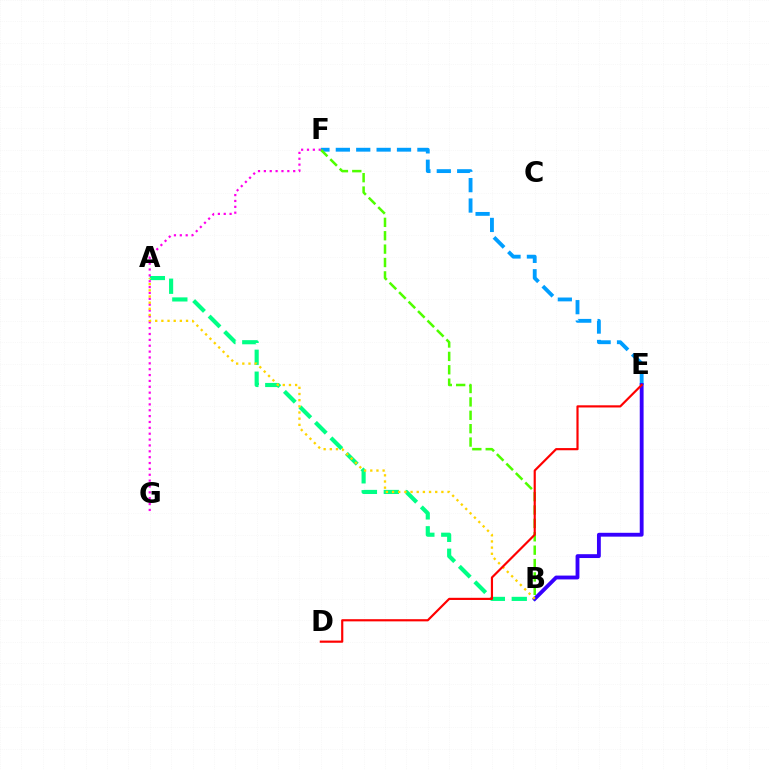{('A', 'B'): [{'color': '#00ff86', 'line_style': 'dashed', 'thickness': 2.98}, {'color': '#ffd500', 'line_style': 'dotted', 'thickness': 1.68}], ('E', 'F'): [{'color': '#009eff', 'line_style': 'dashed', 'thickness': 2.77}], ('B', 'F'): [{'color': '#4fff00', 'line_style': 'dashed', 'thickness': 1.82}], ('F', 'G'): [{'color': '#ff00ed', 'line_style': 'dotted', 'thickness': 1.59}], ('B', 'E'): [{'color': '#3700ff', 'line_style': 'solid', 'thickness': 2.77}], ('D', 'E'): [{'color': '#ff0000', 'line_style': 'solid', 'thickness': 1.57}]}